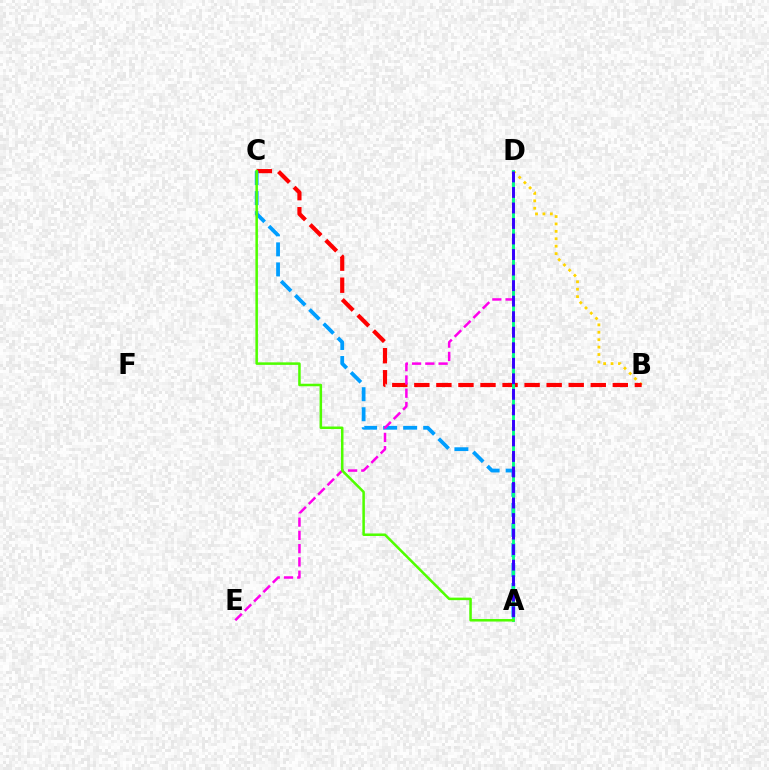{('B', 'D'): [{'color': '#ffd500', 'line_style': 'dotted', 'thickness': 2.01}], ('B', 'C'): [{'color': '#ff0000', 'line_style': 'dashed', 'thickness': 3.0}], ('A', 'C'): [{'color': '#009eff', 'line_style': 'dashed', 'thickness': 2.72}, {'color': '#4fff00', 'line_style': 'solid', 'thickness': 1.82}], ('D', 'E'): [{'color': '#ff00ed', 'line_style': 'dashed', 'thickness': 1.8}], ('A', 'D'): [{'color': '#00ff86', 'line_style': 'solid', 'thickness': 2.08}, {'color': '#3700ff', 'line_style': 'dashed', 'thickness': 2.11}]}